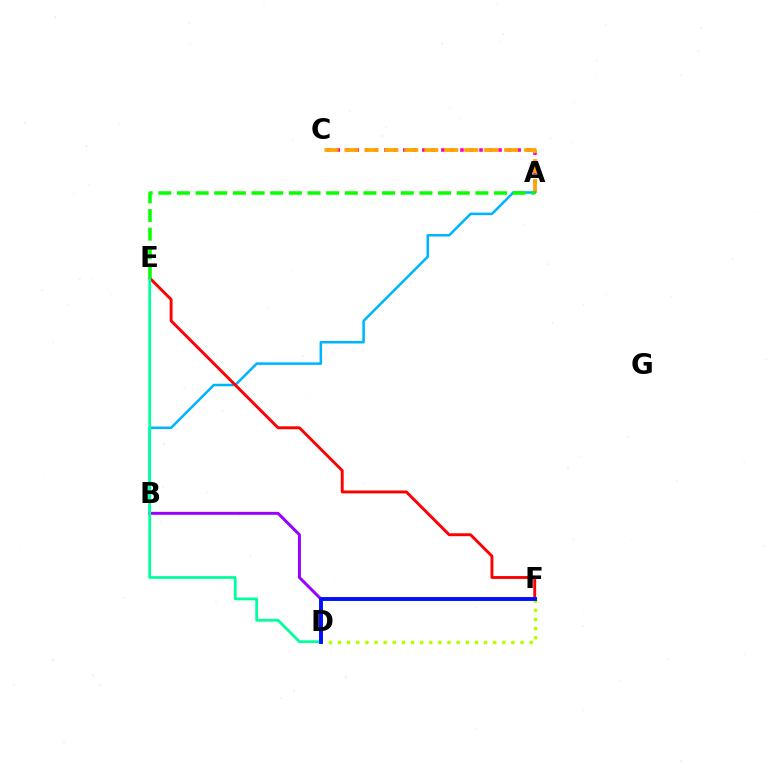{('A', 'C'): [{'color': '#ff00bd', 'line_style': 'dotted', 'thickness': 2.59}, {'color': '#ffa500', 'line_style': 'dashed', 'thickness': 2.71}], ('A', 'B'): [{'color': '#00b5ff', 'line_style': 'solid', 'thickness': 1.83}], ('B', 'D'): [{'color': '#9b00ff', 'line_style': 'solid', 'thickness': 2.13}], ('E', 'F'): [{'color': '#ff0000', 'line_style': 'solid', 'thickness': 2.09}], ('D', 'F'): [{'color': '#b3ff00', 'line_style': 'dotted', 'thickness': 2.48}, {'color': '#0010ff', 'line_style': 'solid', 'thickness': 2.81}], ('D', 'E'): [{'color': '#00ff9d', 'line_style': 'solid', 'thickness': 1.99}], ('A', 'E'): [{'color': '#08ff00', 'line_style': 'dashed', 'thickness': 2.53}]}